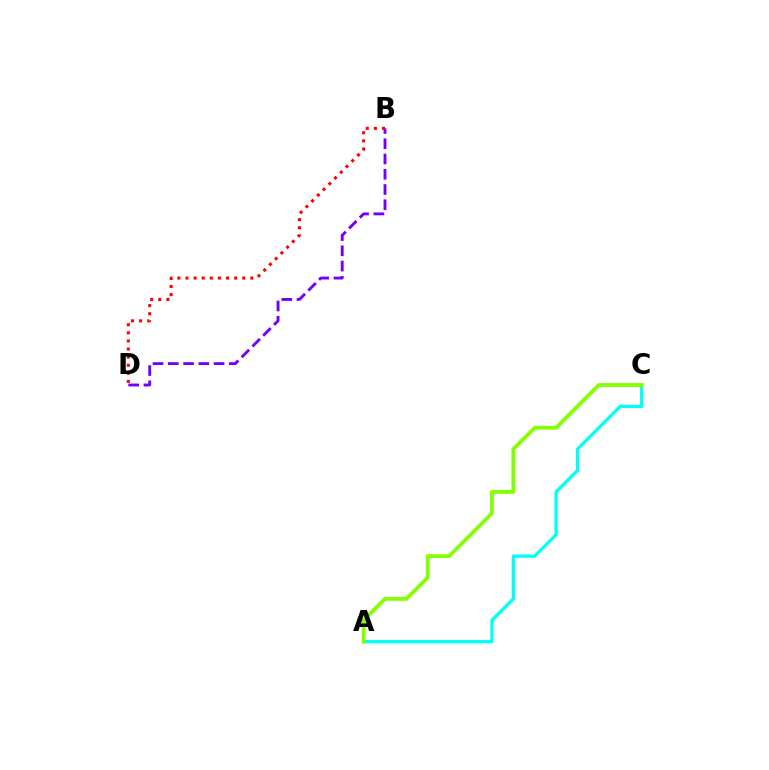{('A', 'C'): [{'color': '#00fff6', 'line_style': 'solid', 'thickness': 2.35}, {'color': '#84ff00', 'line_style': 'solid', 'thickness': 2.72}], ('B', 'D'): [{'color': '#7200ff', 'line_style': 'dashed', 'thickness': 2.07}, {'color': '#ff0000', 'line_style': 'dotted', 'thickness': 2.2}]}